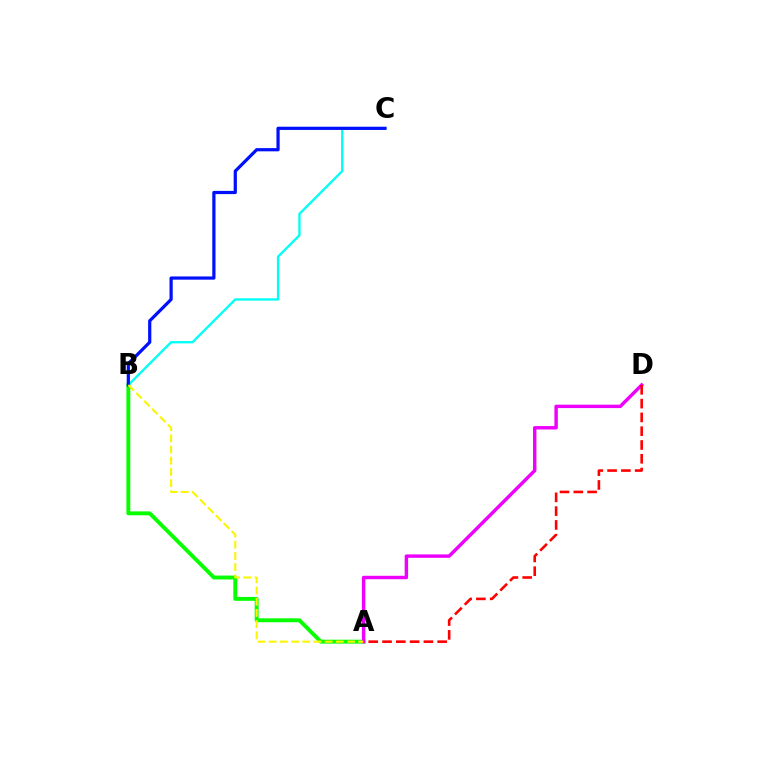{('B', 'C'): [{'color': '#00fff6', 'line_style': 'solid', 'thickness': 1.69}, {'color': '#0010ff', 'line_style': 'solid', 'thickness': 2.31}], ('A', 'B'): [{'color': '#08ff00', 'line_style': 'solid', 'thickness': 2.81}, {'color': '#fcf500', 'line_style': 'dashed', 'thickness': 1.52}], ('A', 'D'): [{'color': '#ee00ff', 'line_style': 'solid', 'thickness': 2.47}, {'color': '#ff0000', 'line_style': 'dashed', 'thickness': 1.87}]}